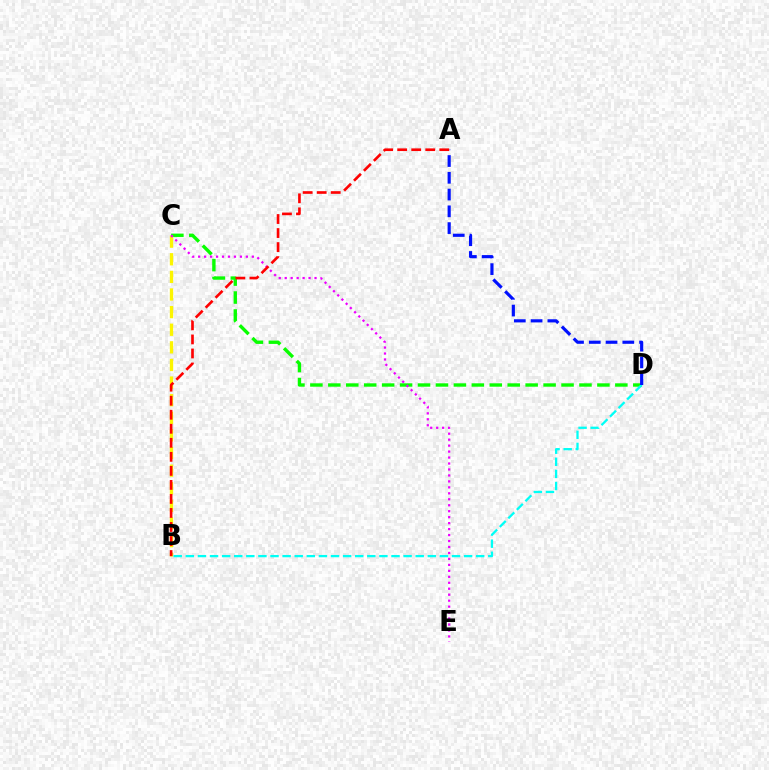{('C', 'D'): [{'color': '#08ff00', 'line_style': 'dashed', 'thickness': 2.44}], ('B', 'C'): [{'color': '#fcf500', 'line_style': 'dashed', 'thickness': 2.39}], ('C', 'E'): [{'color': '#ee00ff', 'line_style': 'dotted', 'thickness': 1.62}], ('B', 'D'): [{'color': '#00fff6', 'line_style': 'dashed', 'thickness': 1.64}], ('A', 'D'): [{'color': '#0010ff', 'line_style': 'dashed', 'thickness': 2.28}], ('A', 'B'): [{'color': '#ff0000', 'line_style': 'dashed', 'thickness': 1.91}]}